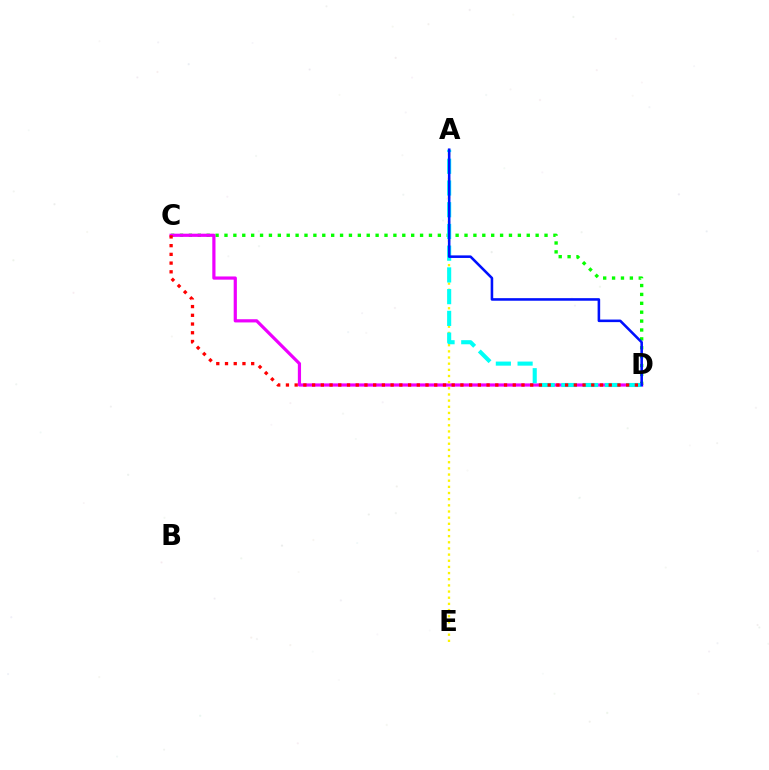{('C', 'D'): [{'color': '#08ff00', 'line_style': 'dotted', 'thickness': 2.42}, {'color': '#ee00ff', 'line_style': 'solid', 'thickness': 2.3}, {'color': '#ff0000', 'line_style': 'dotted', 'thickness': 2.37}], ('A', 'E'): [{'color': '#fcf500', 'line_style': 'dotted', 'thickness': 1.67}], ('A', 'D'): [{'color': '#00fff6', 'line_style': 'dashed', 'thickness': 2.95}, {'color': '#0010ff', 'line_style': 'solid', 'thickness': 1.85}]}